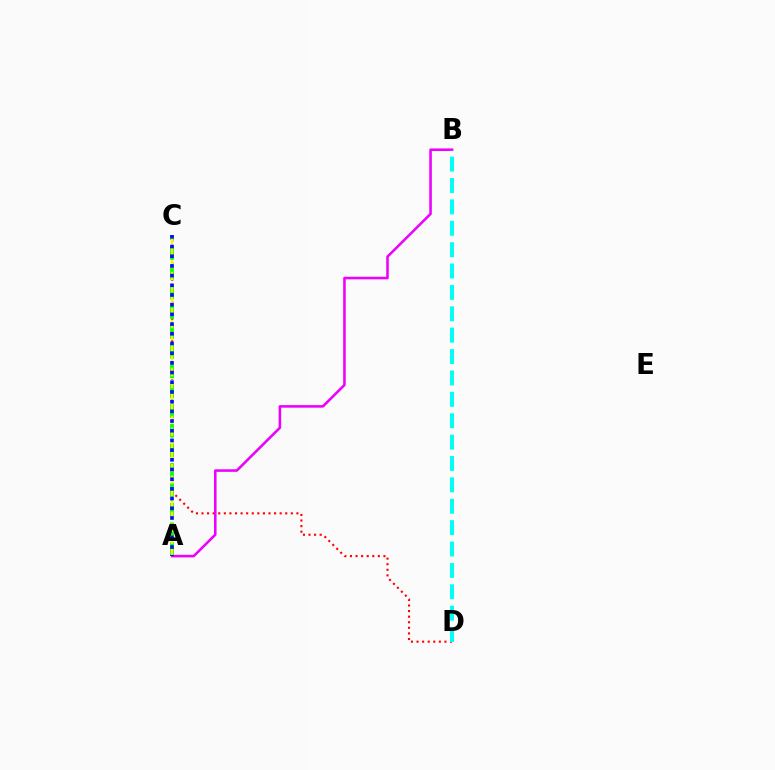{('C', 'D'): [{'color': '#ff0000', 'line_style': 'dotted', 'thickness': 1.52}], ('A', 'C'): [{'color': '#08ff00', 'line_style': 'dashed', 'thickness': 2.68}, {'color': '#fcf500', 'line_style': 'dashed', 'thickness': 1.63}, {'color': '#0010ff', 'line_style': 'dotted', 'thickness': 2.63}], ('A', 'B'): [{'color': '#ee00ff', 'line_style': 'solid', 'thickness': 1.85}], ('B', 'D'): [{'color': '#00fff6', 'line_style': 'dashed', 'thickness': 2.9}]}